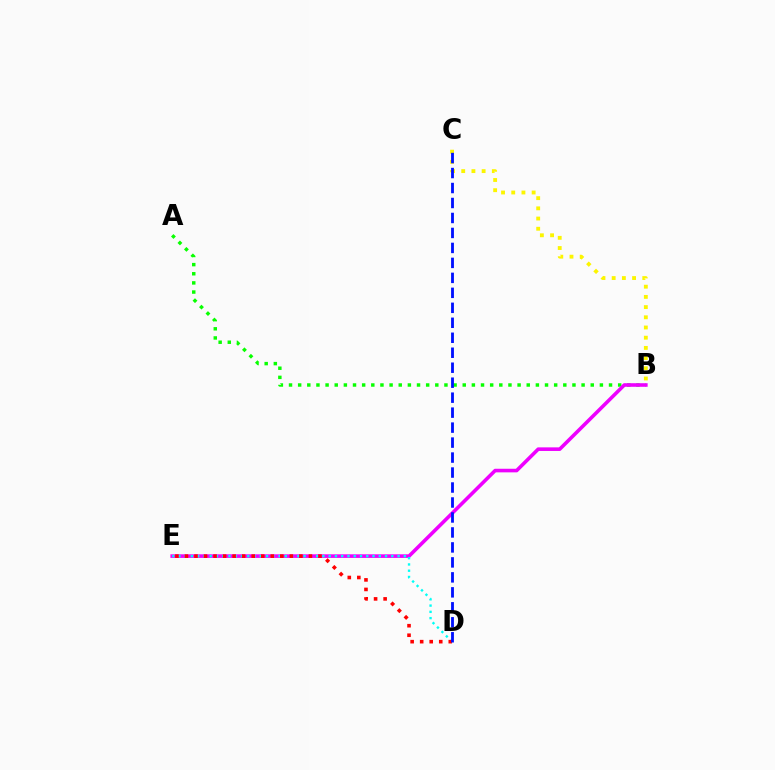{('A', 'B'): [{'color': '#08ff00', 'line_style': 'dotted', 'thickness': 2.48}], ('B', 'E'): [{'color': '#ee00ff', 'line_style': 'solid', 'thickness': 2.59}], ('B', 'C'): [{'color': '#fcf500', 'line_style': 'dotted', 'thickness': 2.77}], ('D', 'E'): [{'color': '#00fff6', 'line_style': 'dotted', 'thickness': 1.7}, {'color': '#ff0000', 'line_style': 'dotted', 'thickness': 2.59}], ('C', 'D'): [{'color': '#0010ff', 'line_style': 'dashed', 'thickness': 2.03}]}